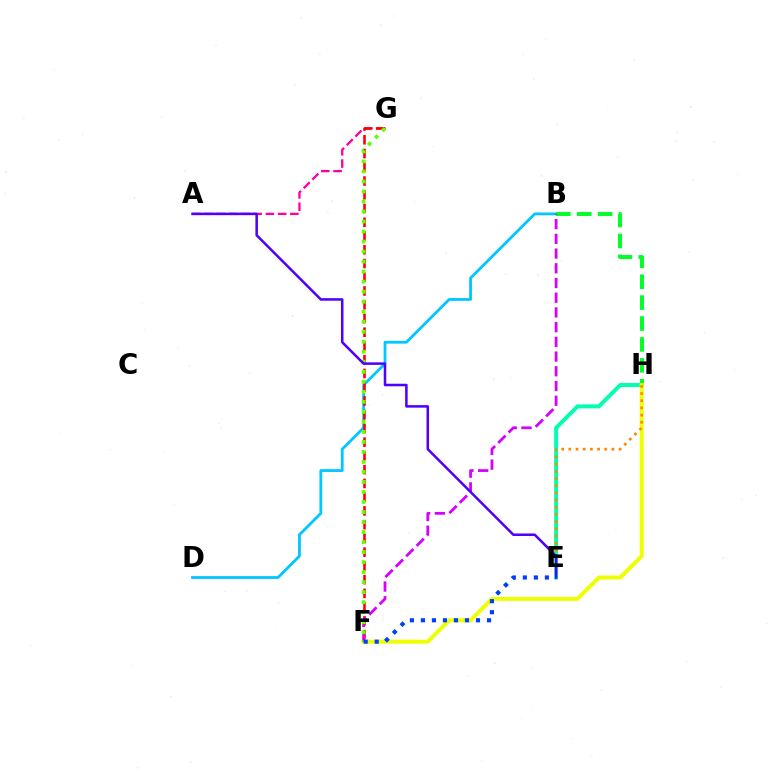{('E', 'H'): [{'color': '#00ffaf', 'line_style': 'solid', 'thickness': 2.85}, {'color': '#ff8800', 'line_style': 'dotted', 'thickness': 1.95}], ('B', 'D'): [{'color': '#00c7ff', 'line_style': 'solid', 'thickness': 2.02}], ('B', 'H'): [{'color': '#00ff27', 'line_style': 'dashed', 'thickness': 2.84}], ('A', 'G'): [{'color': '#ff00a0', 'line_style': 'dashed', 'thickness': 1.66}], ('F', 'H'): [{'color': '#eeff00', 'line_style': 'solid', 'thickness': 2.86}], ('F', 'G'): [{'color': '#ff0000', 'line_style': 'dashed', 'thickness': 1.87}, {'color': '#66ff00', 'line_style': 'dotted', 'thickness': 2.72}], ('B', 'F'): [{'color': '#d600ff', 'line_style': 'dashed', 'thickness': 2.0}], ('A', 'E'): [{'color': '#4f00ff', 'line_style': 'solid', 'thickness': 1.82}], ('E', 'F'): [{'color': '#003fff', 'line_style': 'dotted', 'thickness': 2.99}]}